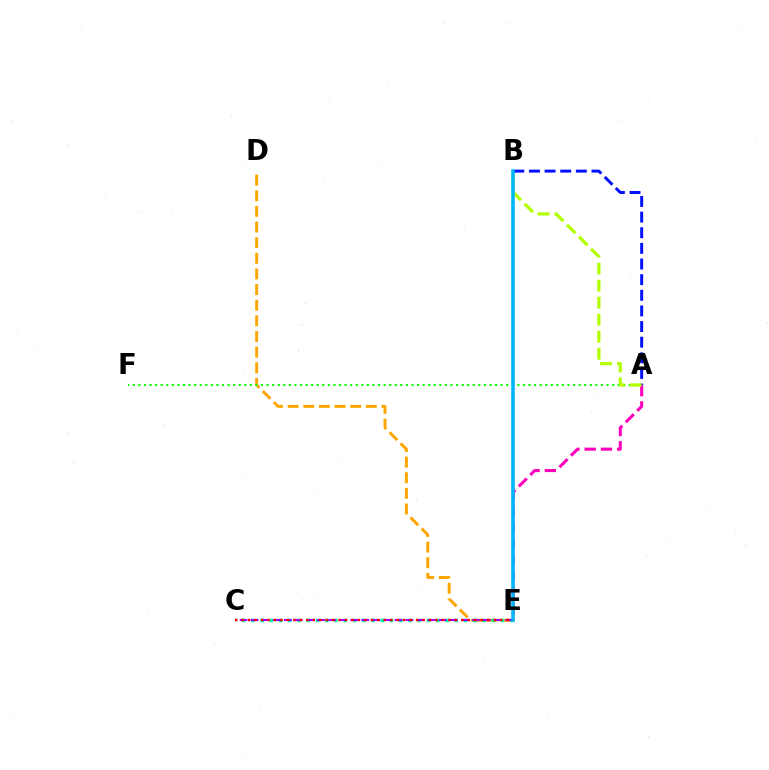{('D', 'E'): [{'color': '#ffa500', 'line_style': 'dashed', 'thickness': 2.12}], ('A', 'F'): [{'color': '#08ff00', 'line_style': 'dotted', 'thickness': 1.51}], ('A', 'E'): [{'color': '#ff00bd', 'line_style': 'dashed', 'thickness': 2.21}], ('C', 'E'): [{'color': '#00ff9d', 'line_style': 'dotted', 'thickness': 2.51}, {'color': '#9b00ff', 'line_style': 'dashed', 'thickness': 1.5}, {'color': '#ff0000', 'line_style': 'dotted', 'thickness': 1.76}], ('A', 'B'): [{'color': '#0010ff', 'line_style': 'dashed', 'thickness': 2.12}, {'color': '#b3ff00', 'line_style': 'dashed', 'thickness': 2.31}], ('B', 'E'): [{'color': '#00b5ff', 'line_style': 'solid', 'thickness': 2.56}]}